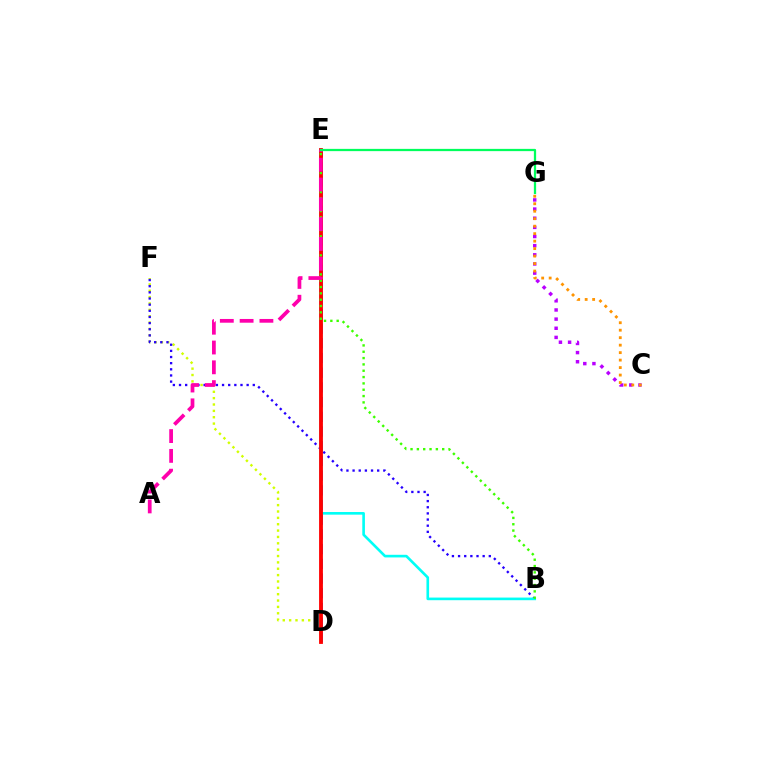{('D', 'F'): [{'color': '#d1ff00', 'line_style': 'dotted', 'thickness': 1.73}], ('D', 'E'): [{'color': '#0074ff', 'line_style': 'dashed', 'thickness': 2.0}, {'color': '#ff0000', 'line_style': 'solid', 'thickness': 2.75}], ('B', 'F'): [{'color': '#2500ff', 'line_style': 'dotted', 'thickness': 1.67}], ('B', 'E'): [{'color': '#00fff6', 'line_style': 'solid', 'thickness': 1.9}, {'color': '#3dff00', 'line_style': 'dotted', 'thickness': 1.72}], ('C', 'G'): [{'color': '#b900ff', 'line_style': 'dotted', 'thickness': 2.48}, {'color': '#ff9400', 'line_style': 'dotted', 'thickness': 2.03}], ('A', 'E'): [{'color': '#ff00ac', 'line_style': 'dashed', 'thickness': 2.69}], ('E', 'G'): [{'color': '#00ff5c', 'line_style': 'solid', 'thickness': 1.63}]}